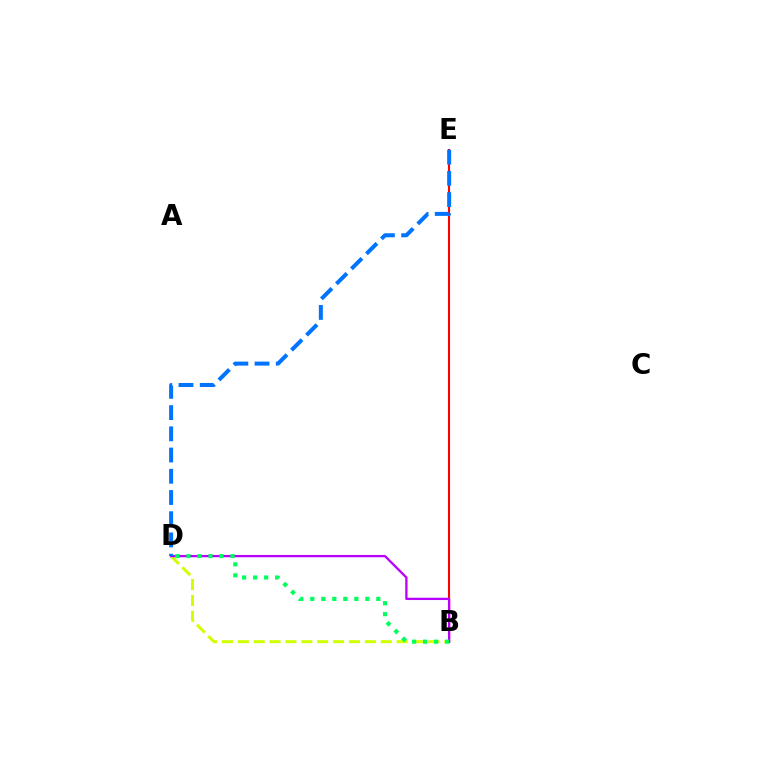{('B', 'E'): [{'color': '#ff0000', 'line_style': 'solid', 'thickness': 1.5}], ('B', 'D'): [{'color': '#d1ff00', 'line_style': 'dashed', 'thickness': 2.16}, {'color': '#b900ff', 'line_style': 'solid', 'thickness': 1.66}, {'color': '#00ff5c', 'line_style': 'dotted', 'thickness': 2.99}], ('D', 'E'): [{'color': '#0074ff', 'line_style': 'dashed', 'thickness': 2.88}]}